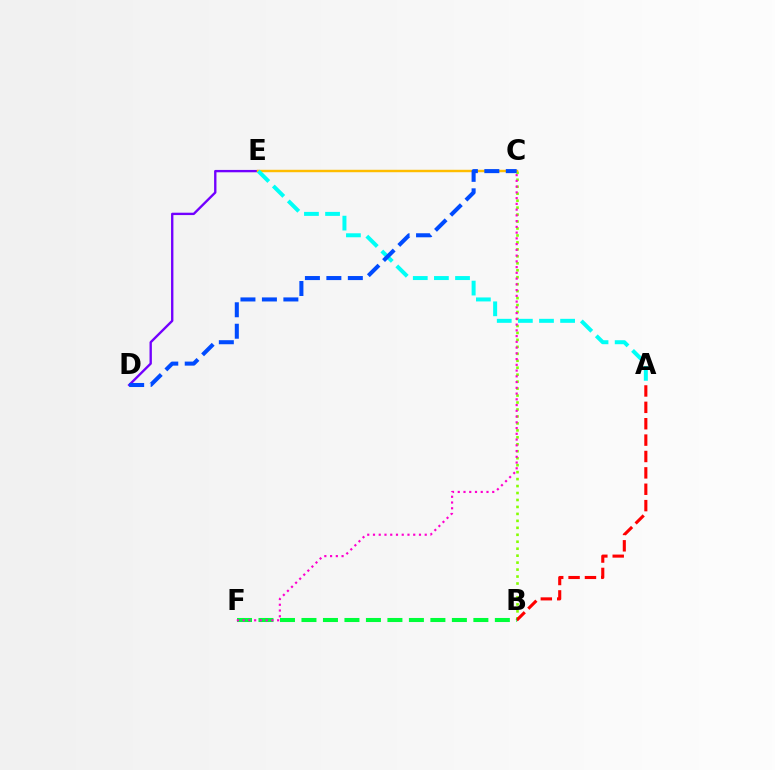{('B', 'C'): [{'color': '#84ff00', 'line_style': 'dotted', 'thickness': 1.89}], ('D', 'E'): [{'color': '#7200ff', 'line_style': 'solid', 'thickness': 1.7}], ('A', 'B'): [{'color': '#ff0000', 'line_style': 'dashed', 'thickness': 2.23}], ('C', 'E'): [{'color': '#ffbd00', 'line_style': 'solid', 'thickness': 1.75}], ('B', 'F'): [{'color': '#00ff39', 'line_style': 'dashed', 'thickness': 2.92}], ('C', 'F'): [{'color': '#ff00cf', 'line_style': 'dotted', 'thickness': 1.56}], ('A', 'E'): [{'color': '#00fff6', 'line_style': 'dashed', 'thickness': 2.87}], ('C', 'D'): [{'color': '#004bff', 'line_style': 'dashed', 'thickness': 2.92}]}